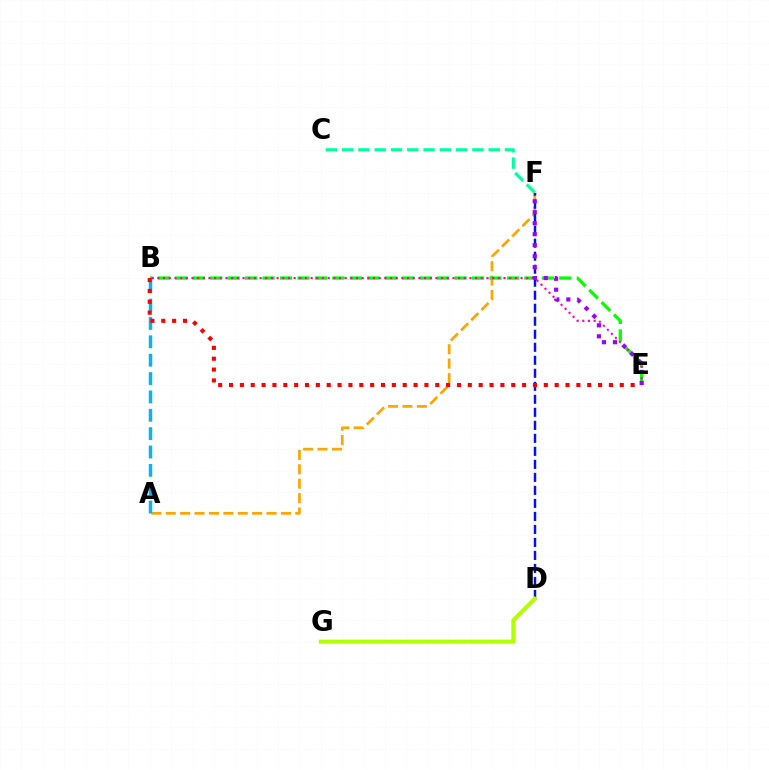{('A', 'F'): [{'color': '#ffa500', 'line_style': 'dashed', 'thickness': 1.96}], ('A', 'B'): [{'color': '#00b5ff', 'line_style': 'dashed', 'thickness': 2.49}], ('B', 'E'): [{'color': '#08ff00', 'line_style': 'dashed', 'thickness': 2.37}, {'color': '#ff00bd', 'line_style': 'dotted', 'thickness': 1.54}, {'color': '#ff0000', 'line_style': 'dotted', 'thickness': 2.95}], ('D', 'F'): [{'color': '#0010ff', 'line_style': 'dashed', 'thickness': 1.77}], ('D', 'G'): [{'color': '#b3ff00', 'line_style': 'solid', 'thickness': 2.92}], ('E', 'F'): [{'color': '#9b00ff', 'line_style': 'dotted', 'thickness': 2.98}], ('C', 'F'): [{'color': '#00ff9d', 'line_style': 'dashed', 'thickness': 2.21}]}